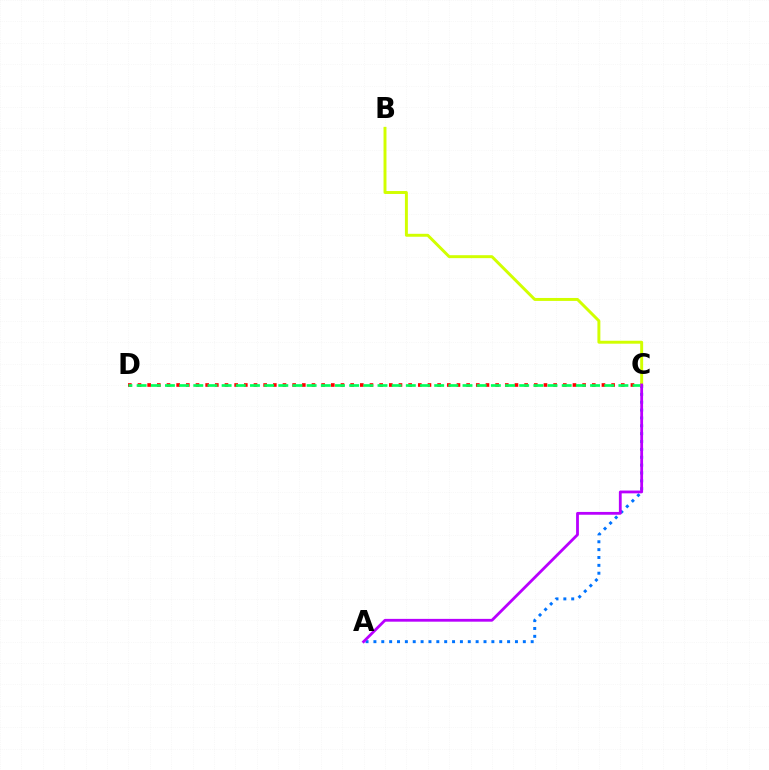{('A', 'C'): [{'color': '#0074ff', 'line_style': 'dotted', 'thickness': 2.14}, {'color': '#b900ff', 'line_style': 'solid', 'thickness': 2.02}], ('C', 'D'): [{'color': '#ff0000', 'line_style': 'dotted', 'thickness': 2.63}, {'color': '#00ff5c', 'line_style': 'dashed', 'thickness': 1.92}], ('B', 'C'): [{'color': '#d1ff00', 'line_style': 'solid', 'thickness': 2.12}]}